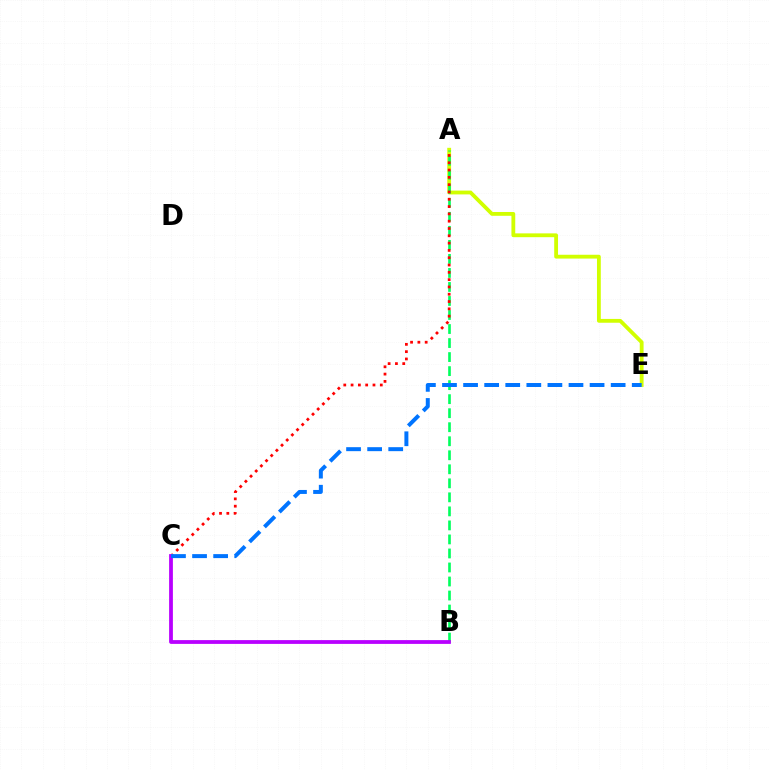{('A', 'E'): [{'color': '#d1ff00', 'line_style': 'solid', 'thickness': 2.75}], ('A', 'B'): [{'color': '#00ff5c', 'line_style': 'dashed', 'thickness': 1.91}], ('A', 'C'): [{'color': '#ff0000', 'line_style': 'dotted', 'thickness': 1.98}], ('B', 'C'): [{'color': '#b900ff', 'line_style': 'solid', 'thickness': 2.72}], ('C', 'E'): [{'color': '#0074ff', 'line_style': 'dashed', 'thickness': 2.86}]}